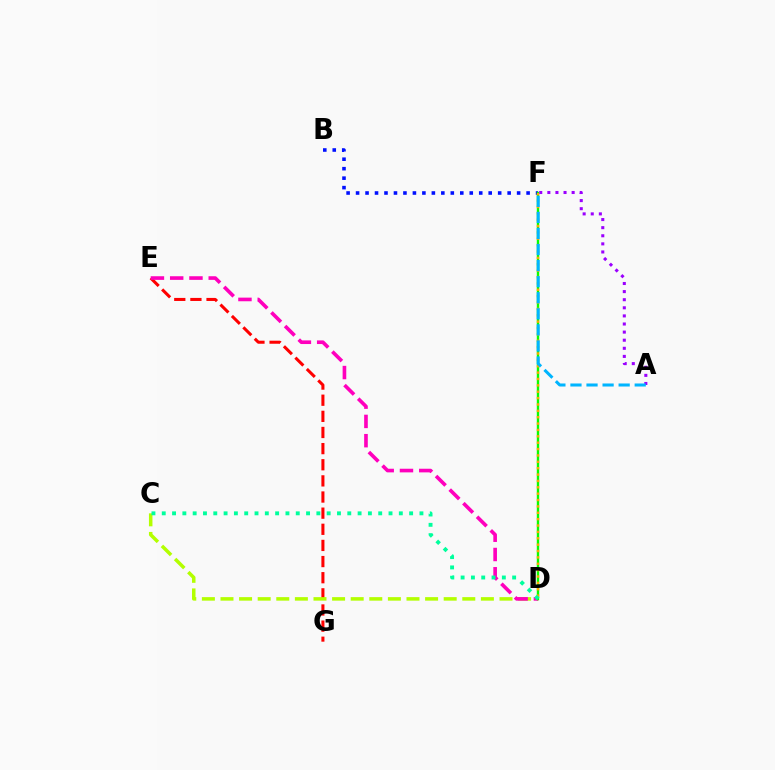{('E', 'G'): [{'color': '#ff0000', 'line_style': 'dashed', 'thickness': 2.19}], ('B', 'F'): [{'color': '#0010ff', 'line_style': 'dotted', 'thickness': 2.57}], ('C', 'D'): [{'color': '#b3ff00', 'line_style': 'dashed', 'thickness': 2.53}, {'color': '#00ff9d', 'line_style': 'dotted', 'thickness': 2.8}], ('D', 'E'): [{'color': '#ff00bd', 'line_style': 'dashed', 'thickness': 2.62}], ('D', 'F'): [{'color': '#08ff00', 'line_style': 'solid', 'thickness': 1.73}, {'color': '#ffa500', 'line_style': 'dotted', 'thickness': 1.73}], ('A', 'F'): [{'color': '#9b00ff', 'line_style': 'dotted', 'thickness': 2.2}, {'color': '#00b5ff', 'line_style': 'dashed', 'thickness': 2.18}]}